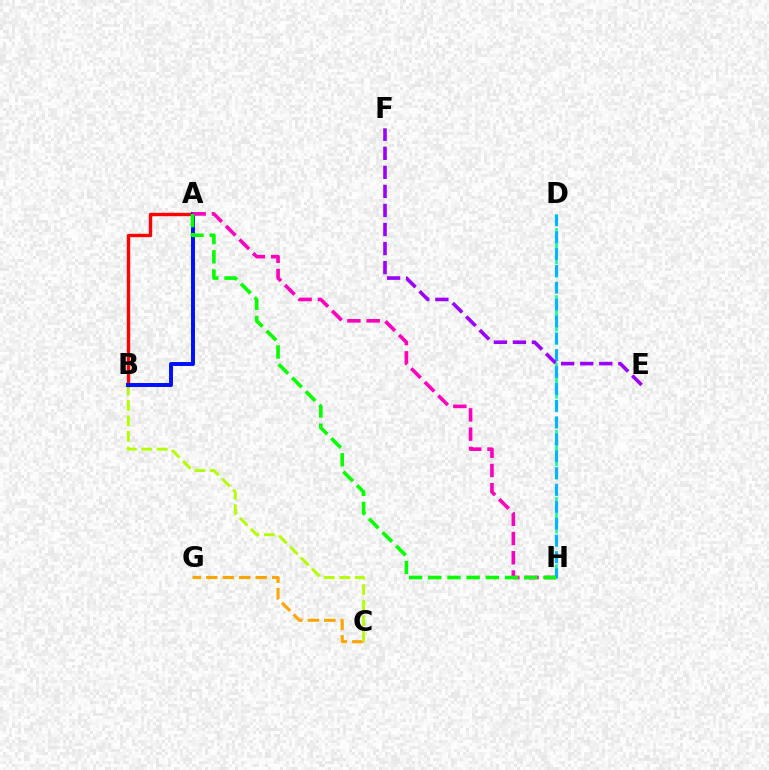{('C', 'G'): [{'color': '#ffa500', 'line_style': 'dashed', 'thickness': 2.24}], ('B', 'C'): [{'color': '#b3ff00', 'line_style': 'dashed', 'thickness': 2.11}], ('A', 'B'): [{'color': '#ff0000', 'line_style': 'solid', 'thickness': 2.44}, {'color': '#0010ff', 'line_style': 'solid', 'thickness': 2.86}], ('D', 'H'): [{'color': '#00ff9d', 'line_style': 'dashed', 'thickness': 1.83}, {'color': '#00b5ff', 'line_style': 'dashed', 'thickness': 2.29}], ('E', 'F'): [{'color': '#9b00ff', 'line_style': 'dashed', 'thickness': 2.59}], ('A', 'H'): [{'color': '#ff00bd', 'line_style': 'dashed', 'thickness': 2.61}, {'color': '#08ff00', 'line_style': 'dashed', 'thickness': 2.61}]}